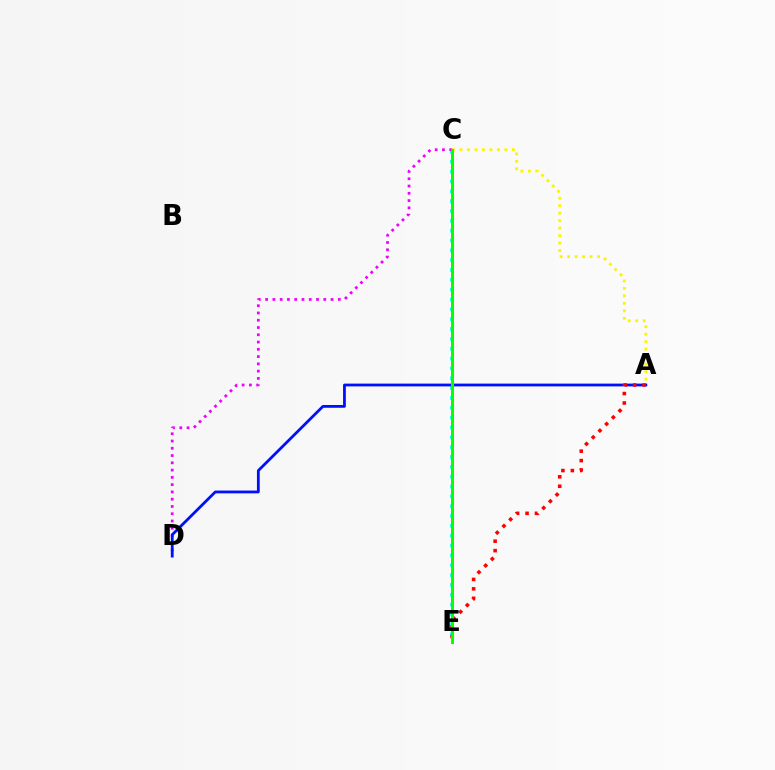{('C', 'E'): [{'color': '#00fff6', 'line_style': 'dotted', 'thickness': 2.67}, {'color': '#08ff00', 'line_style': 'solid', 'thickness': 2.16}], ('C', 'D'): [{'color': '#ee00ff', 'line_style': 'dotted', 'thickness': 1.98}], ('A', 'D'): [{'color': '#0010ff', 'line_style': 'solid', 'thickness': 2.01}], ('A', 'E'): [{'color': '#ff0000', 'line_style': 'dotted', 'thickness': 2.56}], ('A', 'C'): [{'color': '#fcf500', 'line_style': 'dotted', 'thickness': 2.03}]}